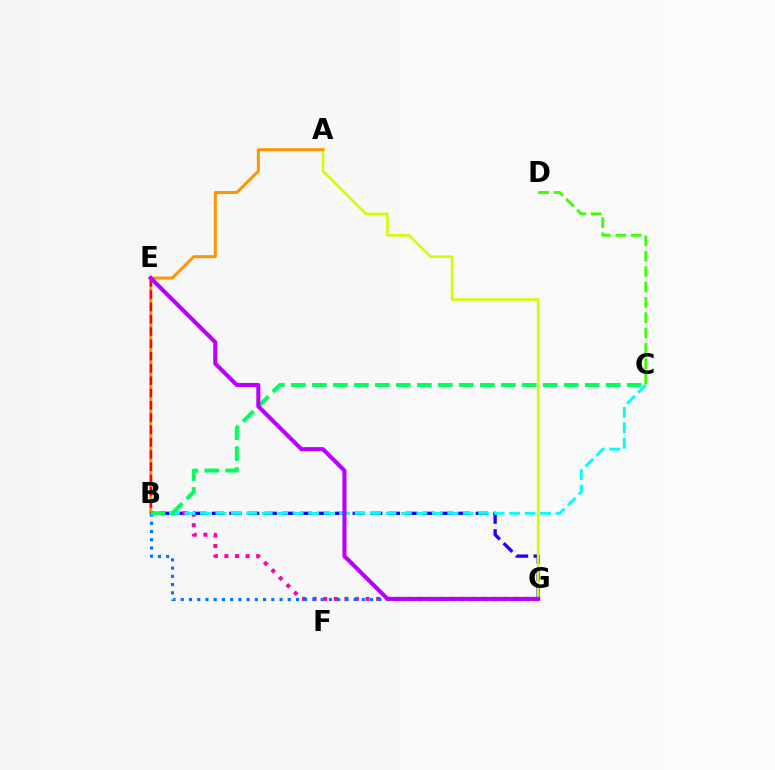{('C', 'D'): [{'color': '#3dff00', 'line_style': 'dashed', 'thickness': 2.09}], ('B', 'G'): [{'color': '#2500ff', 'line_style': 'dashed', 'thickness': 2.39}, {'color': '#ff00ac', 'line_style': 'dotted', 'thickness': 2.88}, {'color': '#0074ff', 'line_style': 'dotted', 'thickness': 2.24}], ('B', 'C'): [{'color': '#00fff6', 'line_style': 'dashed', 'thickness': 2.1}, {'color': '#00ff5c', 'line_style': 'dashed', 'thickness': 2.85}], ('A', 'G'): [{'color': '#d1ff00', 'line_style': 'solid', 'thickness': 1.87}], ('A', 'B'): [{'color': '#ff9400', 'line_style': 'solid', 'thickness': 2.16}], ('B', 'E'): [{'color': '#ff0000', 'line_style': 'dashed', 'thickness': 1.67}], ('E', 'G'): [{'color': '#b900ff', 'line_style': 'solid', 'thickness': 2.94}]}